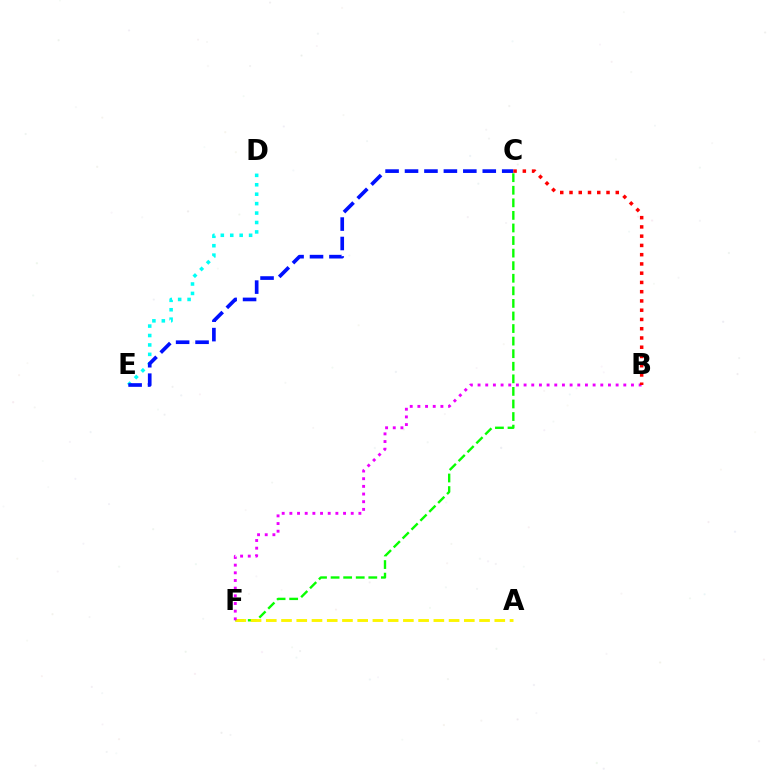{('C', 'F'): [{'color': '#08ff00', 'line_style': 'dashed', 'thickness': 1.71}], ('A', 'F'): [{'color': '#fcf500', 'line_style': 'dashed', 'thickness': 2.07}], ('D', 'E'): [{'color': '#00fff6', 'line_style': 'dotted', 'thickness': 2.56}], ('B', 'F'): [{'color': '#ee00ff', 'line_style': 'dotted', 'thickness': 2.08}], ('C', 'E'): [{'color': '#0010ff', 'line_style': 'dashed', 'thickness': 2.64}], ('B', 'C'): [{'color': '#ff0000', 'line_style': 'dotted', 'thickness': 2.51}]}